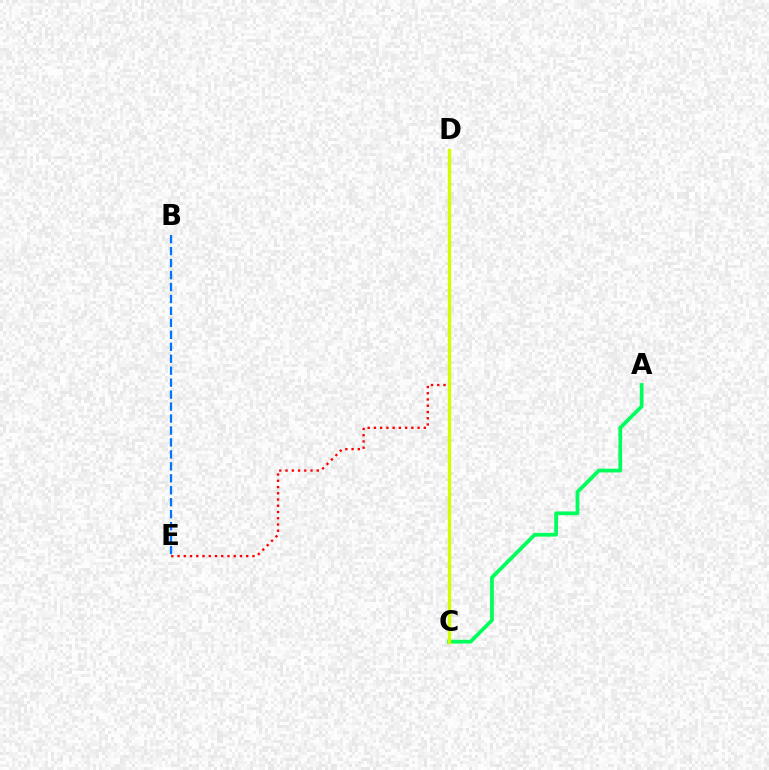{('C', 'D'): [{'color': '#b900ff', 'line_style': 'dashed', 'thickness': 2.13}, {'color': '#d1ff00', 'line_style': 'solid', 'thickness': 2.41}], ('A', 'C'): [{'color': '#00ff5c', 'line_style': 'solid', 'thickness': 2.71}], ('D', 'E'): [{'color': '#ff0000', 'line_style': 'dotted', 'thickness': 1.7}], ('B', 'E'): [{'color': '#0074ff', 'line_style': 'dashed', 'thickness': 1.62}]}